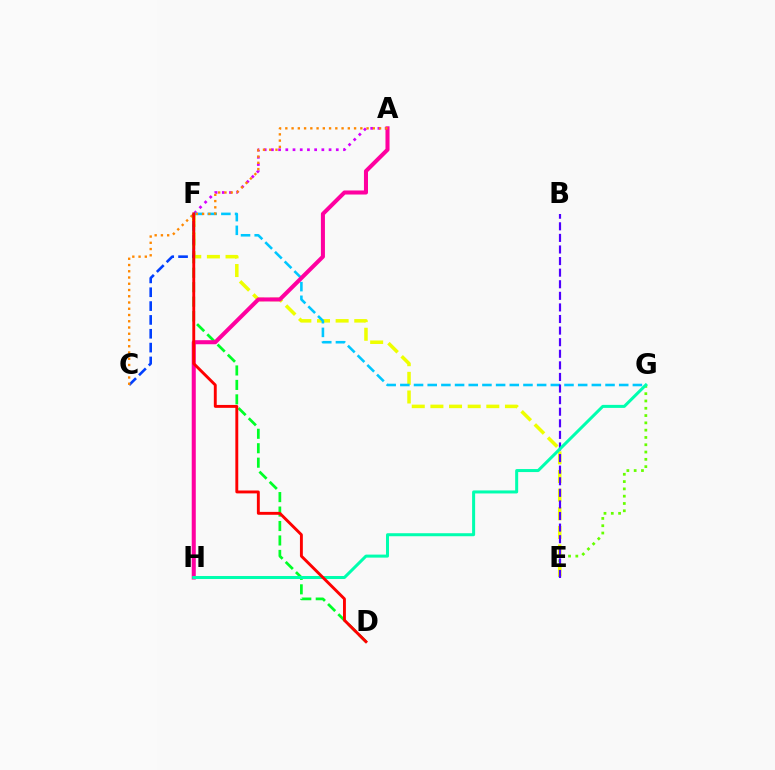{('A', 'F'): [{'color': '#d600ff', 'line_style': 'dotted', 'thickness': 1.96}], ('E', 'G'): [{'color': '#66ff00', 'line_style': 'dotted', 'thickness': 1.98}], ('E', 'F'): [{'color': '#eeff00', 'line_style': 'dashed', 'thickness': 2.53}], ('F', 'G'): [{'color': '#00c7ff', 'line_style': 'dashed', 'thickness': 1.86}], ('B', 'E'): [{'color': '#4f00ff', 'line_style': 'dashed', 'thickness': 1.57}], ('D', 'F'): [{'color': '#00ff27', 'line_style': 'dashed', 'thickness': 1.96}, {'color': '#ff0000', 'line_style': 'solid', 'thickness': 2.09}], ('C', 'F'): [{'color': '#003fff', 'line_style': 'dashed', 'thickness': 1.88}], ('A', 'H'): [{'color': '#ff00a0', 'line_style': 'solid', 'thickness': 2.91}], ('G', 'H'): [{'color': '#00ffaf', 'line_style': 'solid', 'thickness': 2.17}], ('A', 'C'): [{'color': '#ff8800', 'line_style': 'dotted', 'thickness': 1.7}]}